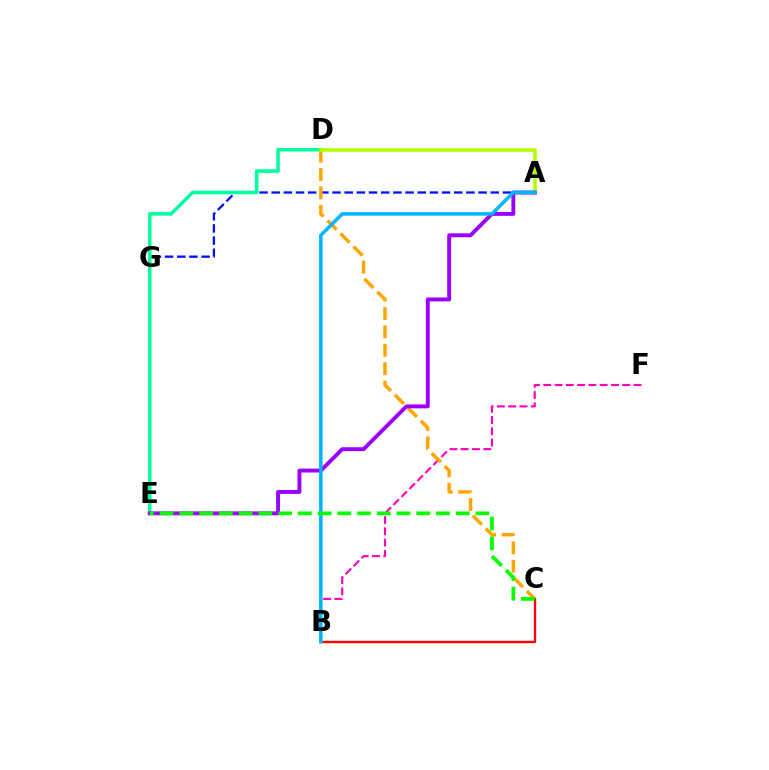{('B', 'F'): [{'color': '#ff00bd', 'line_style': 'dashed', 'thickness': 1.53}], ('A', 'G'): [{'color': '#0010ff', 'line_style': 'dashed', 'thickness': 1.65}], ('D', 'E'): [{'color': '#00ff9d', 'line_style': 'solid', 'thickness': 2.54}], ('B', 'C'): [{'color': '#ff0000', 'line_style': 'solid', 'thickness': 1.71}], ('C', 'D'): [{'color': '#ffa500', 'line_style': 'dashed', 'thickness': 2.5}], ('A', 'D'): [{'color': '#b3ff00', 'line_style': 'solid', 'thickness': 2.55}], ('A', 'E'): [{'color': '#9b00ff', 'line_style': 'solid', 'thickness': 2.81}], ('A', 'B'): [{'color': '#00b5ff', 'line_style': 'solid', 'thickness': 2.53}], ('C', 'E'): [{'color': '#08ff00', 'line_style': 'dashed', 'thickness': 2.68}]}